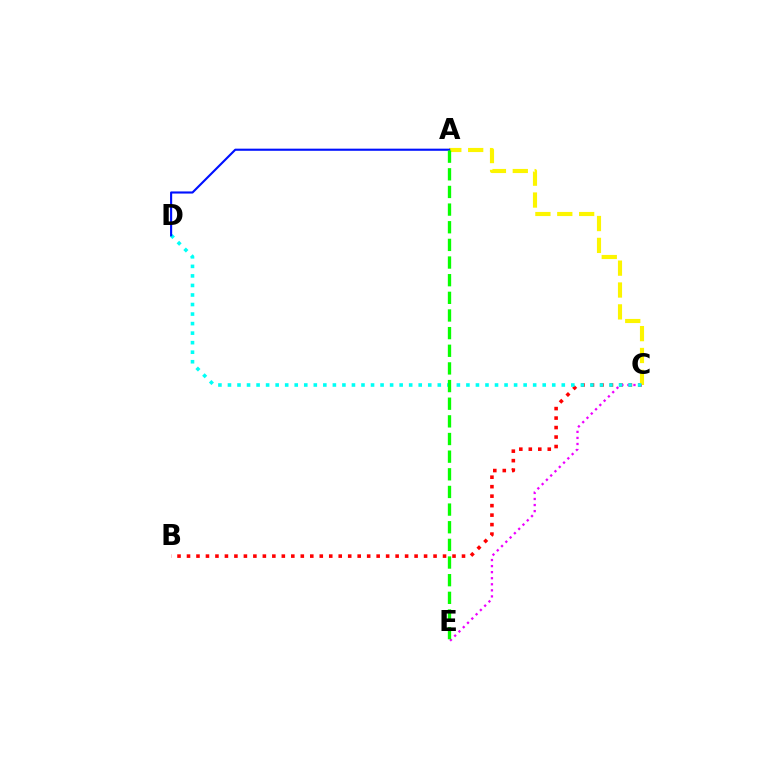{('B', 'C'): [{'color': '#ff0000', 'line_style': 'dotted', 'thickness': 2.58}], ('A', 'C'): [{'color': '#fcf500', 'line_style': 'dashed', 'thickness': 2.97}], ('C', 'E'): [{'color': '#ee00ff', 'line_style': 'dotted', 'thickness': 1.65}], ('C', 'D'): [{'color': '#00fff6', 'line_style': 'dotted', 'thickness': 2.59}], ('A', 'D'): [{'color': '#0010ff', 'line_style': 'solid', 'thickness': 1.53}], ('A', 'E'): [{'color': '#08ff00', 'line_style': 'dashed', 'thickness': 2.4}]}